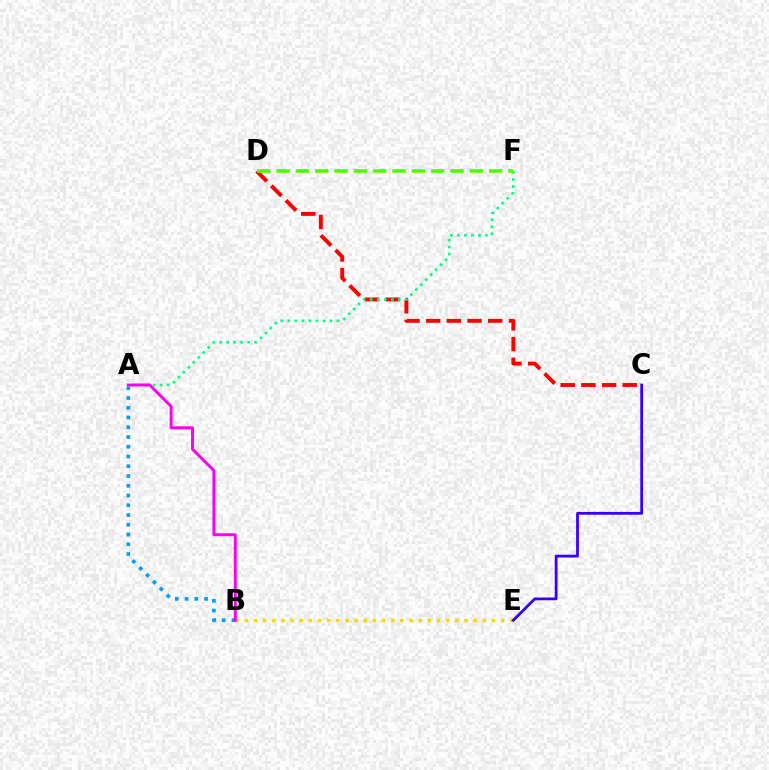{('C', 'D'): [{'color': '#ff0000', 'line_style': 'dashed', 'thickness': 2.81}], ('A', 'F'): [{'color': '#00ff86', 'line_style': 'dotted', 'thickness': 1.91}], ('B', 'E'): [{'color': '#ffd500', 'line_style': 'dotted', 'thickness': 2.49}], ('A', 'B'): [{'color': '#009eff', 'line_style': 'dotted', 'thickness': 2.65}, {'color': '#ff00ed', 'line_style': 'solid', 'thickness': 2.12}], ('C', 'E'): [{'color': '#3700ff', 'line_style': 'solid', 'thickness': 2.0}], ('D', 'F'): [{'color': '#4fff00', 'line_style': 'dashed', 'thickness': 2.63}]}